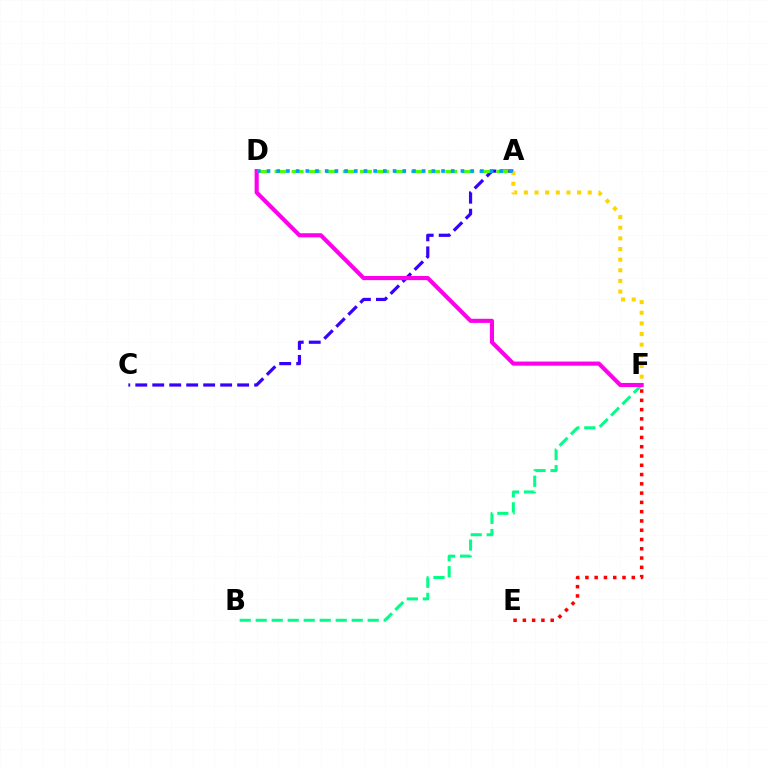{('A', 'C'): [{'color': '#3700ff', 'line_style': 'dashed', 'thickness': 2.31}], ('A', 'D'): [{'color': '#4fff00', 'line_style': 'dashed', 'thickness': 2.32}, {'color': '#009eff', 'line_style': 'dotted', 'thickness': 2.63}], ('A', 'F'): [{'color': '#ffd500', 'line_style': 'dotted', 'thickness': 2.89}], ('E', 'F'): [{'color': '#ff0000', 'line_style': 'dotted', 'thickness': 2.52}], ('B', 'F'): [{'color': '#00ff86', 'line_style': 'dashed', 'thickness': 2.17}], ('D', 'F'): [{'color': '#ff00ed', 'line_style': 'solid', 'thickness': 2.96}]}